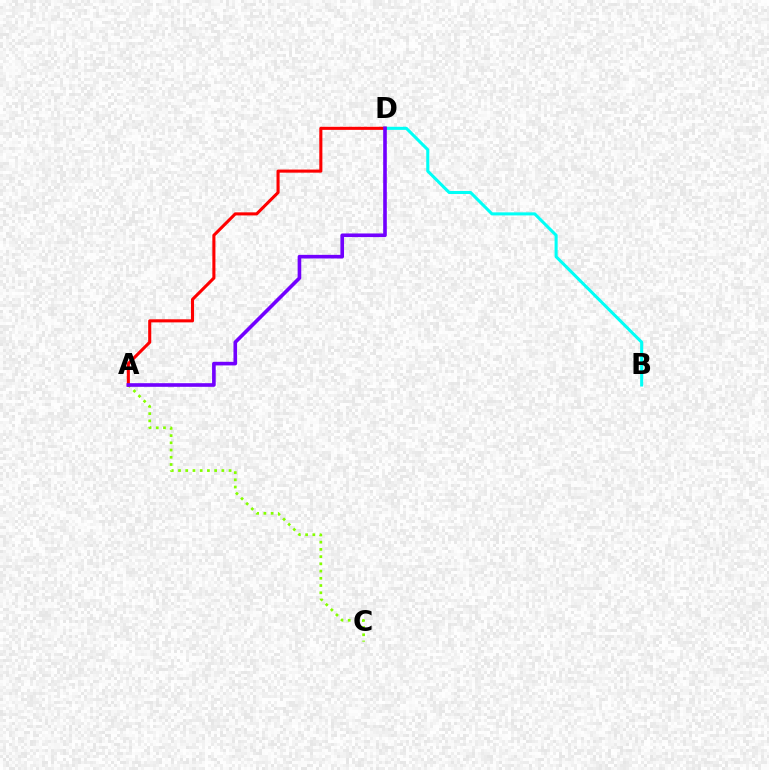{('B', 'D'): [{'color': '#00fff6', 'line_style': 'solid', 'thickness': 2.2}], ('A', 'C'): [{'color': '#84ff00', 'line_style': 'dotted', 'thickness': 1.96}], ('A', 'D'): [{'color': '#ff0000', 'line_style': 'solid', 'thickness': 2.22}, {'color': '#7200ff', 'line_style': 'solid', 'thickness': 2.61}]}